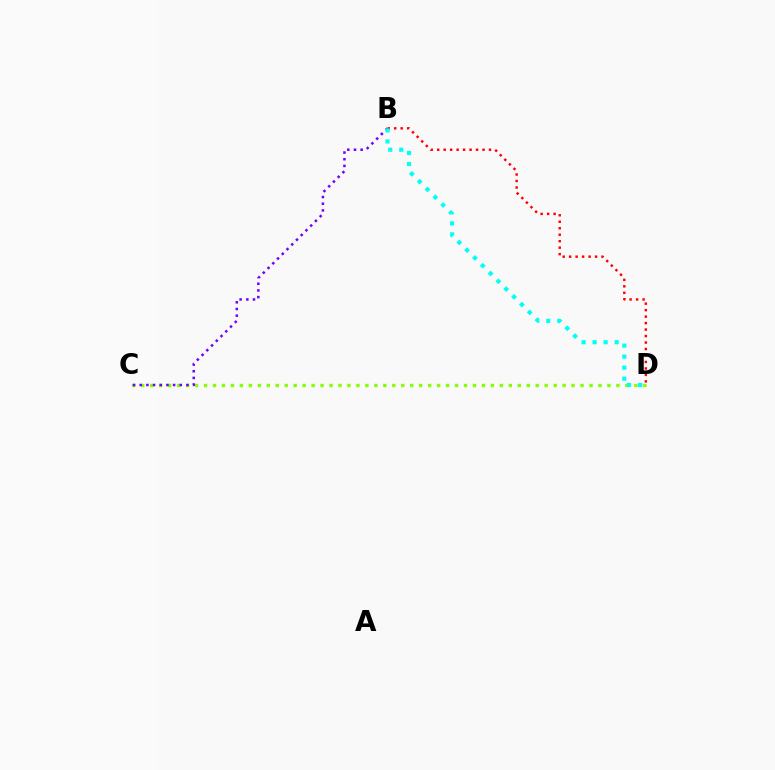{('C', 'D'): [{'color': '#84ff00', 'line_style': 'dotted', 'thickness': 2.44}], ('B', 'C'): [{'color': '#7200ff', 'line_style': 'dotted', 'thickness': 1.82}], ('B', 'D'): [{'color': '#ff0000', 'line_style': 'dotted', 'thickness': 1.76}, {'color': '#00fff6', 'line_style': 'dotted', 'thickness': 3.0}]}